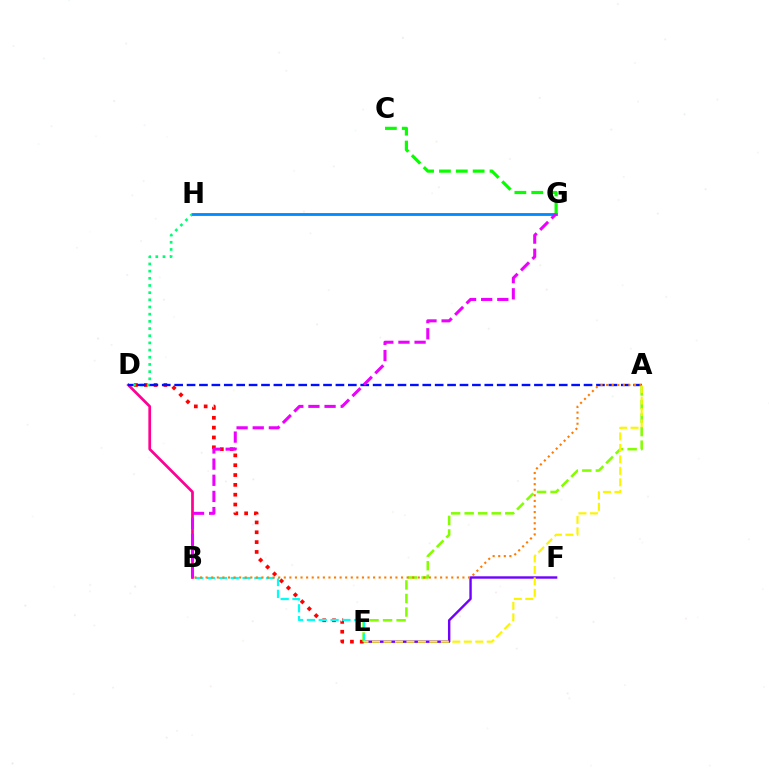{('E', 'F'): [{'color': '#7200ff', 'line_style': 'solid', 'thickness': 1.73}], ('D', 'E'): [{'color': '#ff0000', 'line_style': 'dotted', 'thickness': 2.67}], ('D', 'H'): [{'color': '#00ff74', 'line_style': 'dotted', 'thickness': 1.95}], ('B', 'D'): [{'color': '#ff0094', 'line_style': 'solid', 'thickness': 1.95}], ('A', 'D'): [{'color': '#0010ff', 'line_style': 'dashed', 'thickness': 1.69}], ('G', 'H'): [{'color': '#008cff', 'line_style': 'solid', 'thickness': 2.05}], ('A', 'E'): [{'color': '#84ff00', 'line_style': 'dashed', 'thickness': 1.84}, {'color': '#fcf500', 'line_style': 'dashed', 'thickness': 1.56}], ('B', 'G'): [{'color': '#ee00ff', 'line_style': 'dashed', 'thickness': 2.19}], ('B', 'E'): [{'color': '#00fff6', 'line_style': 'dashed', 'thickness': 1.61}], ('C', 'G'): [{'color': '#08ff00', 'line_style': 'dashed', 'thickness': 2.29}], ('A', 'B'): [{'color': '#ff7c00', 'line_style': 'dotted', 'thickness': 1.52}]}